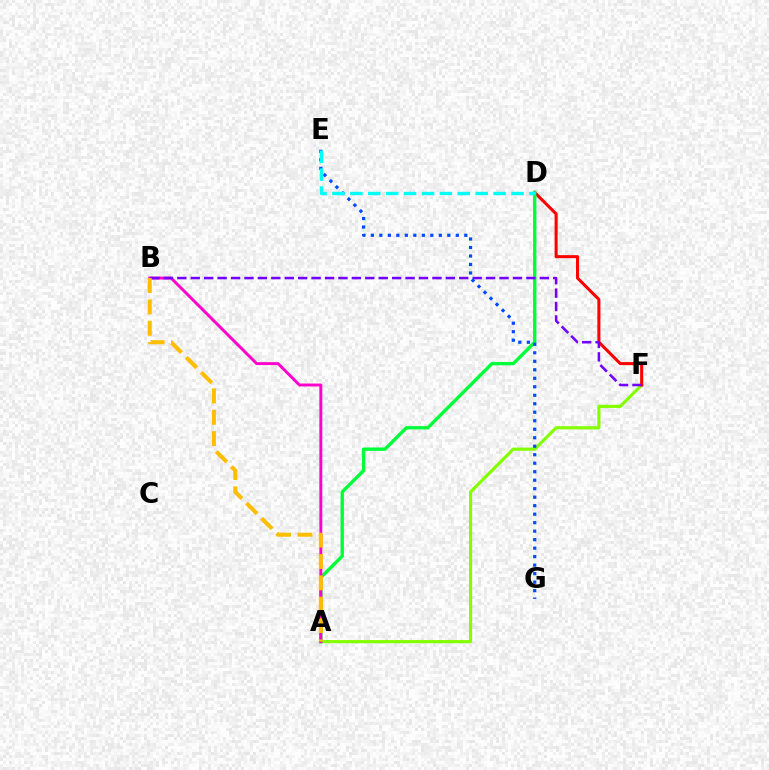{('A', 'F'): [{'color': '#84ff00', 'line_style': 'solid', 'thickness': 2.29}], ('D', 'F'): [{'color': '#ff0000', 'line_style': 'solid', 'thickness': 2.2}], ('A', 'D'): [{'color': '#00ff39', 'line_style': 'solid', 'thickness': 2.42}], ('A', 'B'): [{'color': '#ff00cf', 'line_style': 'solid', 'thickness': 2.11}, {'color': '#ffbd00', 'line_style': 'dashed', 'thickness': 2.9}], ('B', 'F'): [{'color': '#7200ff', 'line_style': 'dashed', 'thickness': 1.82}], ('E', 'G'): [{'color': '#004bff', 'line_style': 'dotted', 'thickness': 2.31}], ('D', 'E'): [{'color': '#00fff6', 'line_style': 'dashed', 'thickness': 2.43}]}